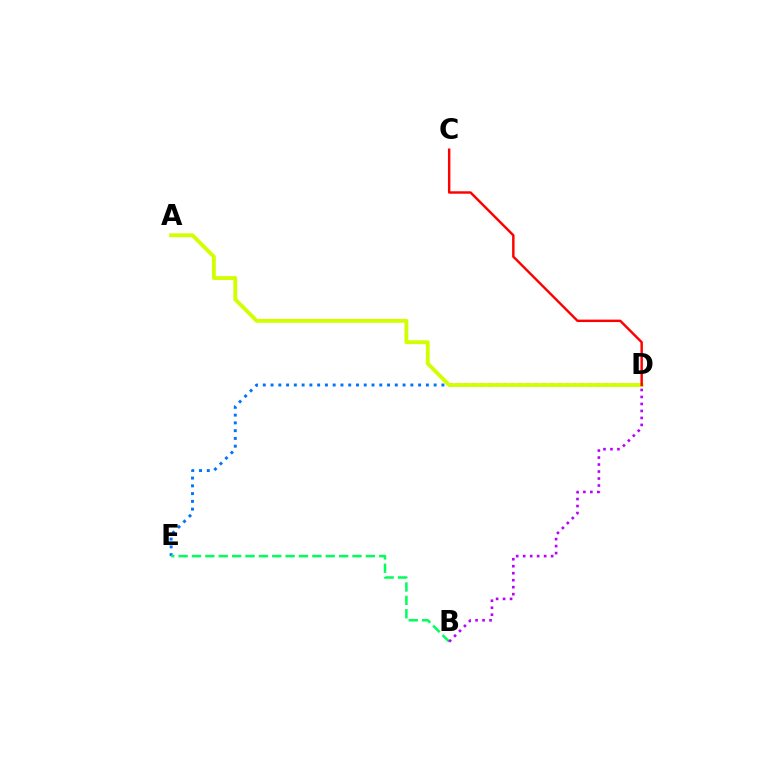{('D', 'E'): [{'color': '#0074ff', 'line_style': 'dotted', 'thickness': 2.11}], ('B', 'E'): [{'color': '#00ff5c', 'line_style': 'dashed', 'thickness': 1.82}], ('B', 'D'): [{'color': '#b900ff', 'line_style': 'dotted', 'thickness': 1.9}], ('A', 'D'): [{'color': '#d1ff00', 'line_style': 'solid', 'thickness': 2.78}], ('C', 'D'): [{'color': '#ff0000', 'line_style': 'solid', 'thickness': 1.76}]}